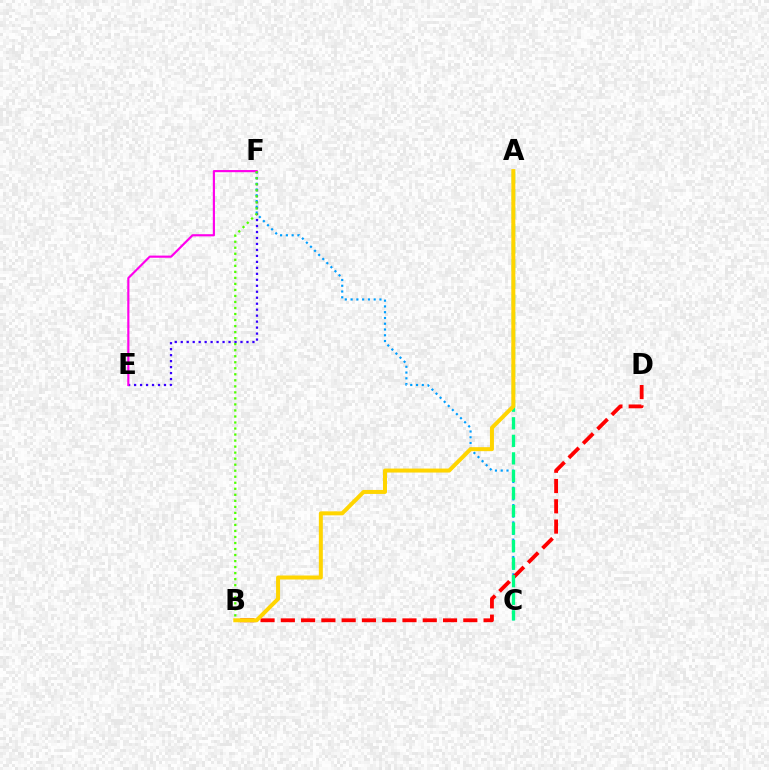{('E', 'F'): [{'color': '#3700ff', 'line_style': 'dotted', 'thickness': 1.62}, {'color': '#ff00ed', 'line_style': 'solid', 'thickness': 1.56}], ('C', 'F'): [{'color': '#009eff', 'line_style': 'dotted', 'thickness': 1.57}], ('B', 'D'): [{'color': '#ff0000', 'line_style': 'dashed', 'thickness': 2.75}], ('A', 'C'): [{'color': '#00ff86', 'line_style': 'dashed', 'thickness': 2.38}], ('A', 'B'): [{'color': '#ffd500', 'line_style': 'solid', 'thickness': 2.87}], ('B', 'F'): [{'color': '#4fff00', 'line_style': 'dotted', 'thickness': 1.64}]}